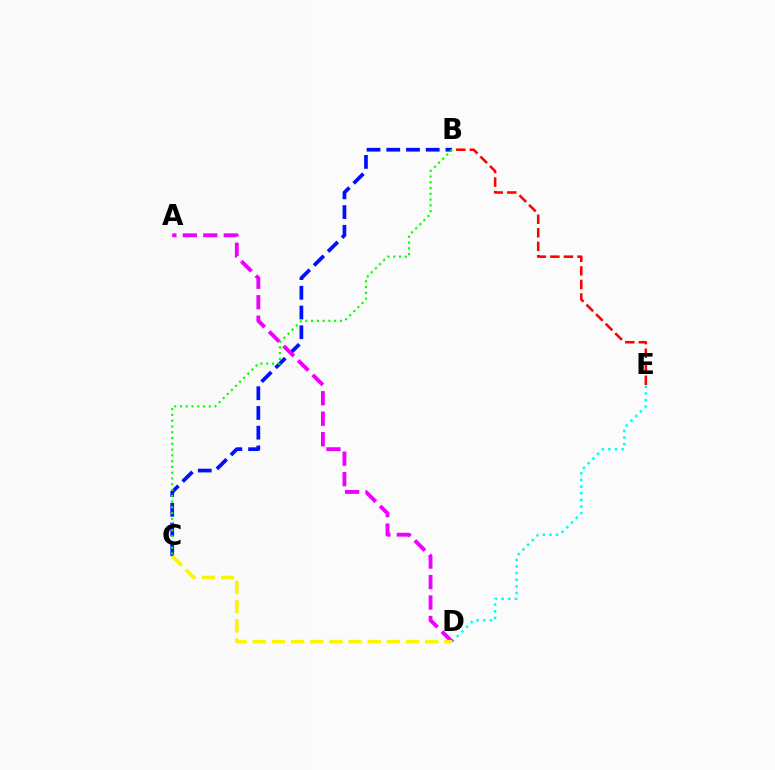{('B', 'E'): [{'color': '#ff0000', 'line_style': 'dashed', 'thickness': 1.84}], ('B', 'C'): [{'color': '#0010ff', 'line_style': 'dashed', 'thickness': 2.68}, {'color': '#08ff00', 'line_style': 'dotted', 'thickness': 1.57}], ('D', 'E'): [{'color': '#00fff6', 'line_style': 'dotted', 'thickness': 1.8}], ('A', 'D'): [{'color': '#ee00ff', 'line_style': 'dashed', 'thickness': 2.78}], ('C', 'D'): [{'color': '#fcf500', 'line_style': 'dashed', 'thickness': 2.6}]}